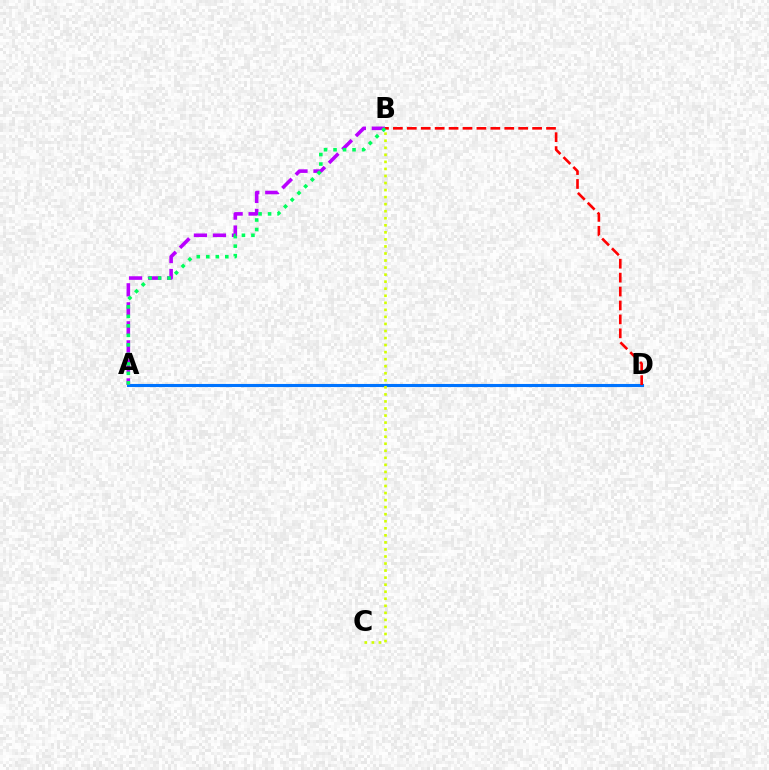{('A', 'D'): [{'color': '#0074ff', 'line_style': 'solid', 'thickness': 2.23}], ('A', 'B'): [{'color': '#b900ff', 'line_style': 'dashed', 'thickness': 2.58}, {'color': '#00ff5c', 'line_style': 'dotted', 'thickness': 2.58}], ('B', 'D'): [{'color': '#ff0000', 'line_style': 'dashed', 'thickness': 1.89}], ('B', 'C'): [{'color': '#d1ff00', 'line_style': 'dotted', 'thickness': 1.91}]}